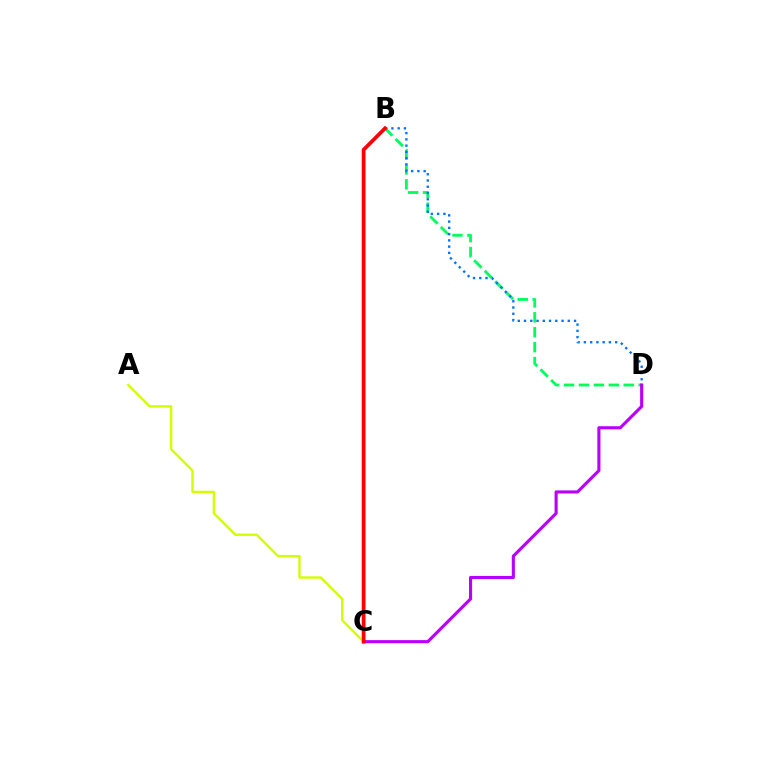{('B', 'D'): [{'color': '#00ff5c', 'line_style': 'dashed', 'thickness': 2.03}, {'color': '#0074ff', 'line_style': 'dotted', 'thickness': 1.7}], ('A', 'C'): [{'color': '#d1ff00', 'line_style': 'solid', 'thickness': 1.72}], ('C', 'D'): [{'color': '#b900ff', 'line_style': 'solid', 'thickness': 2.23}], ('B', 'C'): [{'color': '#ff0000', 'line_style': 'solid', 'thickness': 2.69}]}